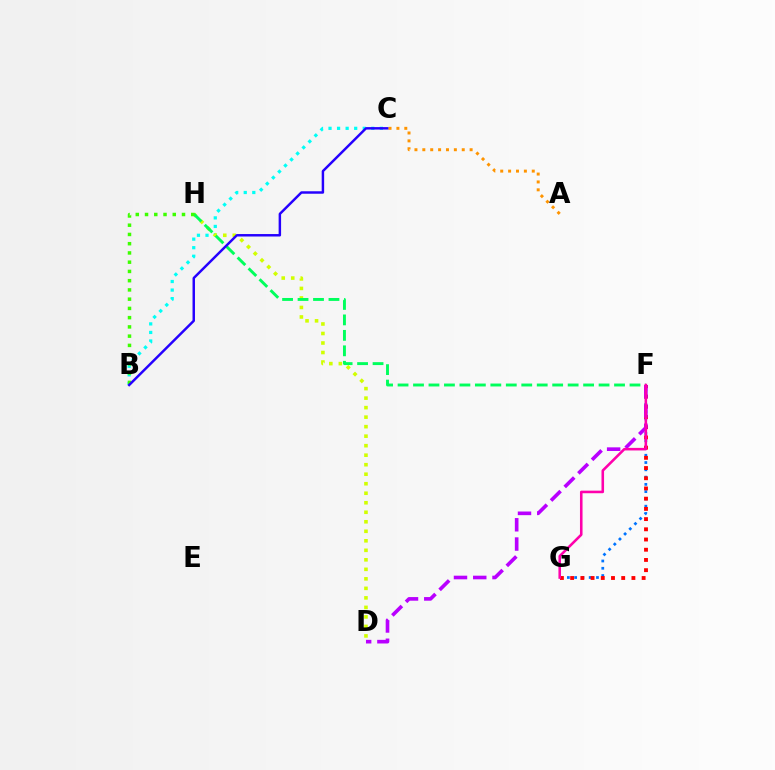{('B', 'C'): [{'color': '#00fff6', 'line_style': 'dotted', 'thickness': 2.32}, {'color': '#2500ff', 'line_style': 'solid', 'thickness': 1.77}], ('F', 'G'): [{'color': '#0074ff', 'line_style': 'dotted', 'thickness': 1.98}, {'color': '#ff0000', 'line_style': 'dotted', 'thickness': 2.77}, {'color': '#ff00ac', 'line_style': 'solid', 'thickness': 1.85}], ('D', 'H'): [{'color': '#d1ff00', 'line_style': 'dotted', 'thickness': 2.58}], ('D', 'F'): [{'color': '#b900ff', 'line_style': 'dashed', 'thickness': 2.62}], ('F', 'H'): [{'color': '#00ff5c', 'line_style': 'dashed', 'thickness': 2.1}], ('B', 'H'): [{'color': '#3dff00', 'line_style': 'dotted', 'thickness': 2.51}], ('A', 'C'): [{'color': '#ff9400', 'line_style': 'dotted', 'thickness': 2.14}]}